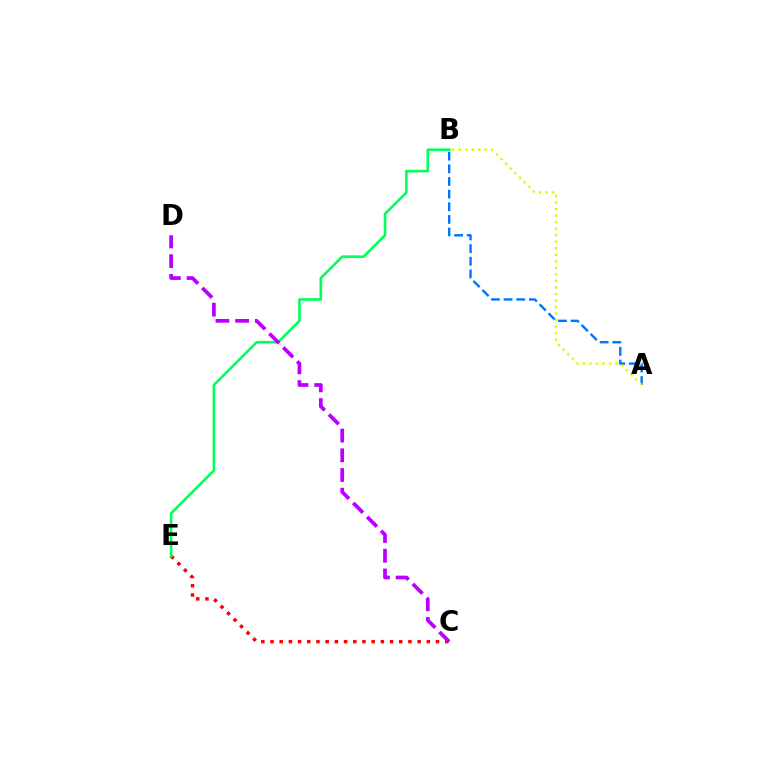{('C', 'E'): [{'color': '#ff0000', 'line_style': 'dotted', 'thickness': 2.5}], ('A', 'B'): [{'color': '#0074ff', 'line_style': 'dashed', 'thickness': 1.72}, {'color': '#d1ff00', 'line_style': 'dotted', 'thickness': 1.78}], ('B', 'E'): [{'color': '#00ff5c', 'line_style': 'solid', 'thickness': 1.88}], ('C', 'D'): [{'color': '#b900ff', 'line_style': 'dashed', 'thickness': 2.68}]}